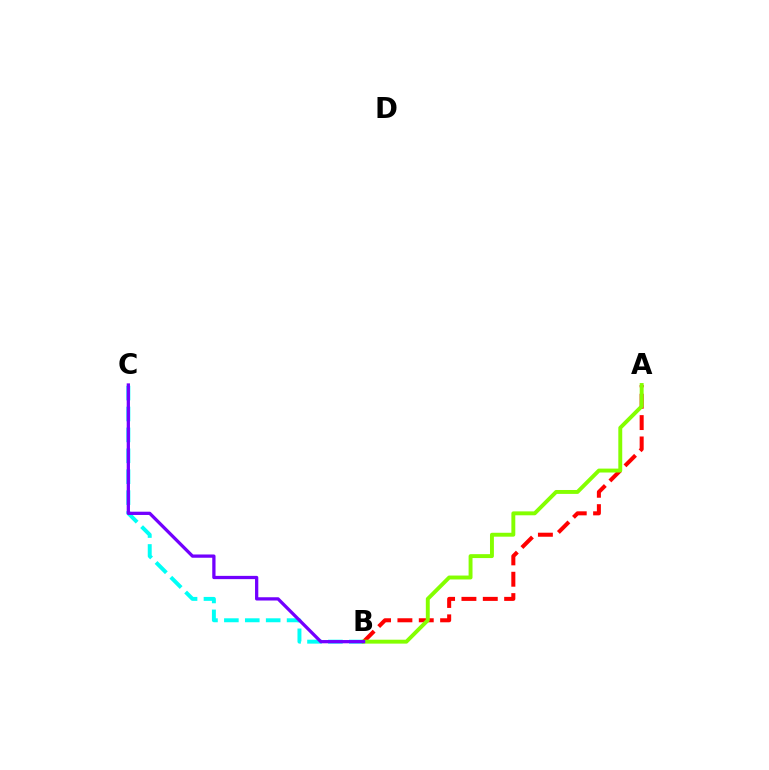{('A', 'B'): [{'color': '#ff0000', 'line_style': 'dashed', 'thickness': 2.9}, {'color': '#84ff00', 'line_style': 'solid', 'thickness': 2.82}], ('B', 'C'): [{'color': '#00fff6', 'line_style': 'dashed', 'thickness': 2.84}, {'color': '#7200ff', 'line_style': 'solid', 'thickness': 2.35}]}